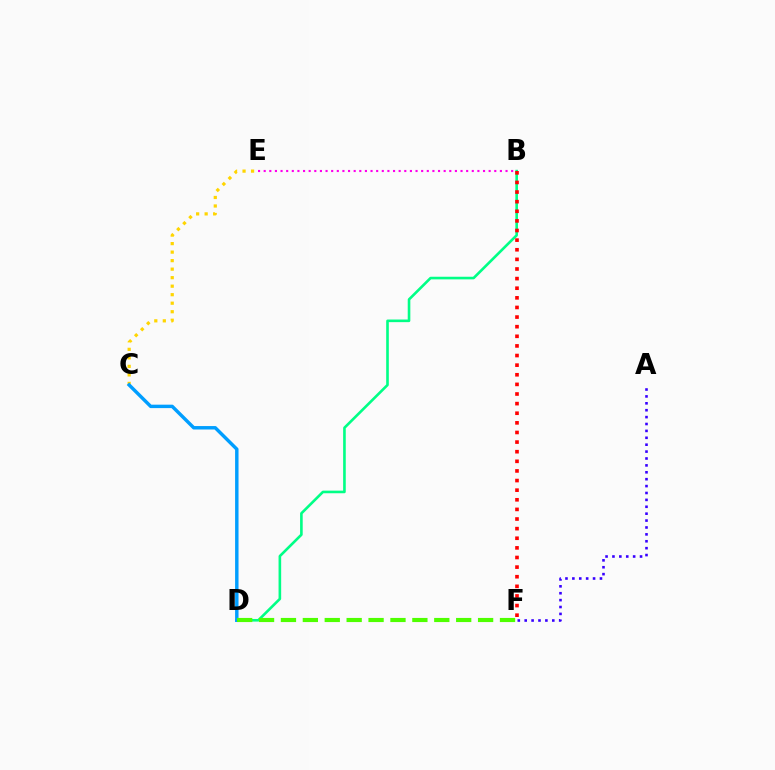{('B', 'E'): [{'color': '#ff00ed', 'line_style': 'dotted', 'thickness': 1.53}], ('B', 'D'): [{'color': '#00ff86', 'line_style': 'solid', 'thickness': 1.88}], ('A', 'F'): [{'color': '#3700ff', 'line_style': 'dotted', 'thickness': 1.87}], ('C', 'E'): [{'color': '#ffd500', 'line_style': 'dotted', 'thickness': 2.31}], ('B', 'F'): [{'color': '#ff0000', 'line_style': 'dotted', 'thickness': 2.61}], ('C', 'D'): [{'color': '#009eff', 'line_style': 'solid', 'thickness': 2.47}], ('D', 'F'): [{'color': '#4fff00', 'line_style': 'dashed', 'thickness': 2.98}]}